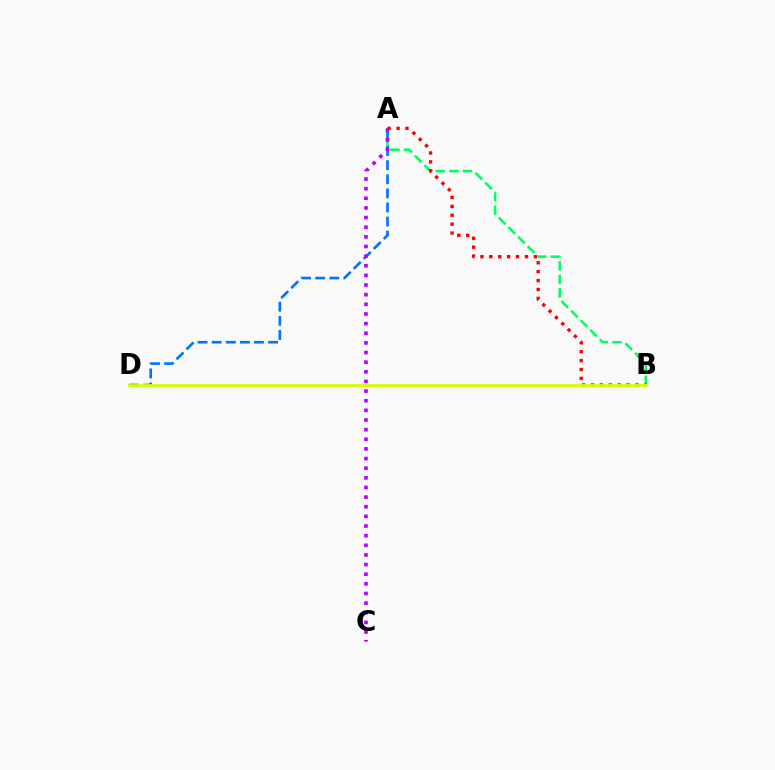{('A', 'B'): [{'color': '#00ff5c', 'line_style': 'dashed', 'thickness': 1.84}, {'color': '#ff0000', 'line_style': 'dotted', 'thickness': 2.42}], ('A', 'D'): [{'color': '#0074ff', 'line_style': 'dashed', 'thickness': 1.92}], ('A', 'C'): [{'color': '#b900ff', 'line_style': 'dotted', 'thickness': 2.62}], ('B', 'D'): [{'color': '#d1ff00', 'line_style': 'solid', 'thickness': 2.0}]}